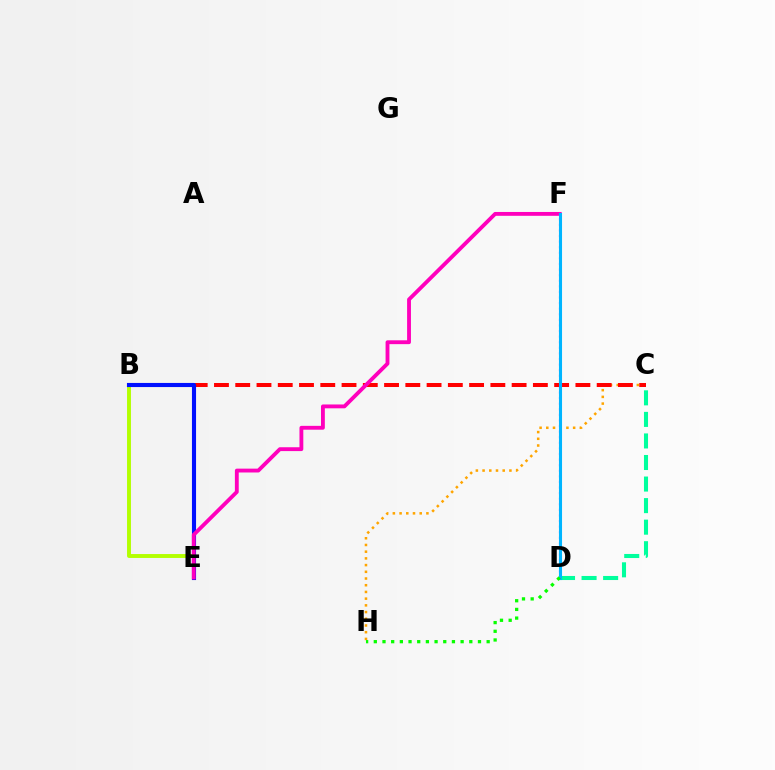{('B', 'E'): [{'color': '#b3ff00', 'line_style': 'solid', 'thickness': 2.81}, {'color': '#0010ff', 'line_style': 'solid', 'thickness': 2.96}], ('C', 'H'): [{'color': '#ffa500', 'line_style': 'dotted', 'thickness': 1.82}], ('D', 'F'): [{'color': '#9b00ff', 'line_style': 'dotted', 'thickness': 1.52}, {'color': '#00b5ff', 'line_style': 'solid', 'thickness': 2.22}], ('B', 'C'): [{'color': '#ff0000', 'line_style': 'dashed', 'thickness': 2.89}], ('C', 'D'): [{'color': '#00ff9d', 'line_style': 'dashed', 'thickness': 2.93}], ('E', 'F'): [{'color': '#ff00bd', 'line_style': 'solid', 'thickness': 2.77}], ('D', 'H'): [{'color': '#08ff00', 'line_style': 'dotted', 'thickness': 2.36}]}